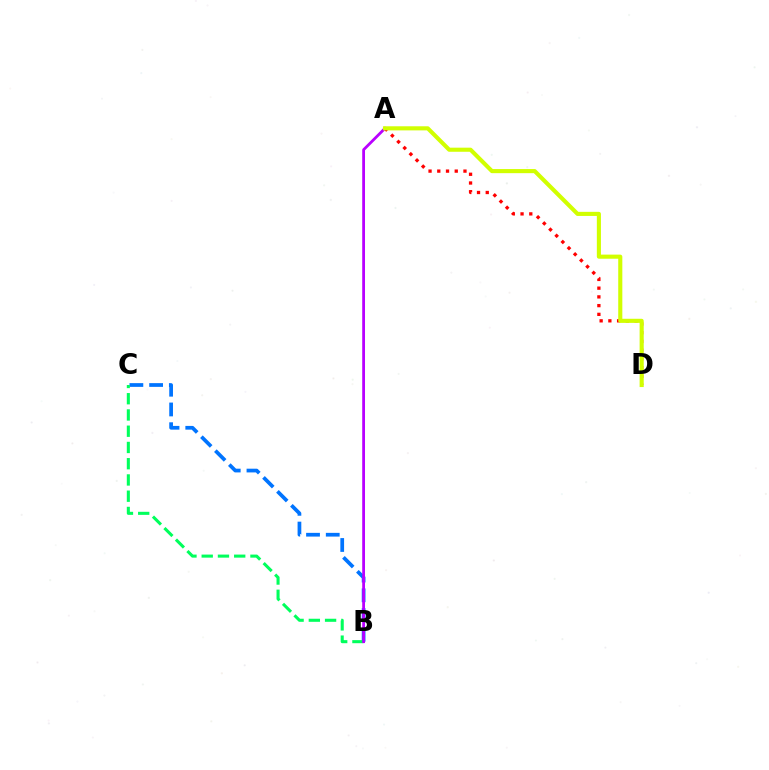{('A', 'D'): [{'color': '#ff0000', 'line_style': 'dotted', 'thickness': 2.37}, {'color': '#d1ff00', 'line_style': 'solid', 'thickness': 2.96}], ('B', 'C'): [{'color': '#0074ff', 'line_style': 'dashed', 'thickness': 2.68}, {'color': '#00ff5c', 'line_style': 'dashed', 'thickness': 2.21}], ('A', 'B'): [{'color': '#b900ff', 'line_style': 'solid', 'thickness': 2.01}]}